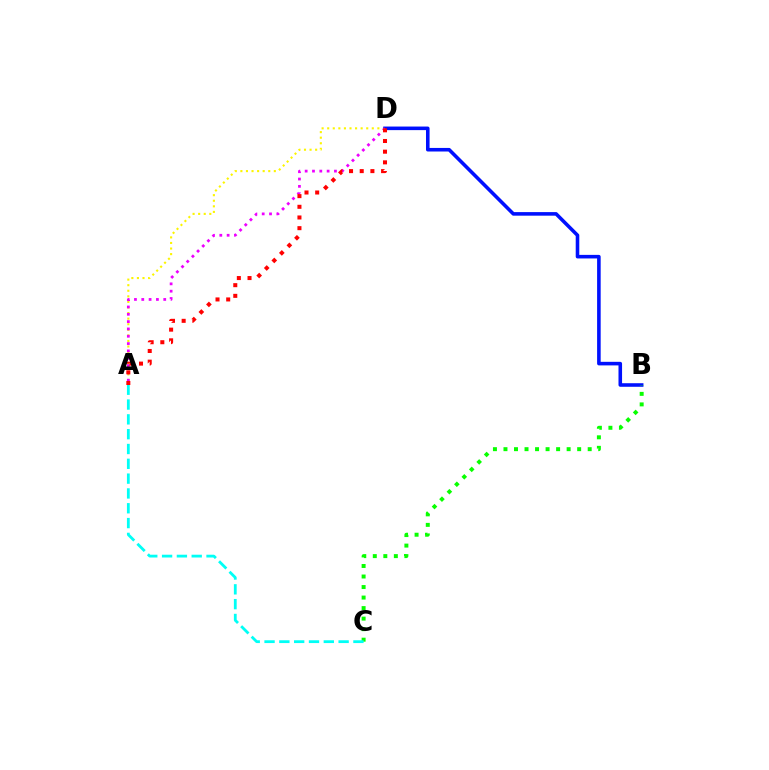{('A', 'D'): [{'color': '#fcf500', 'line_style': 'dotted', 'thickness': 1.51}, {'color': '#ee00ff', 'line_style': 'dotted', 'thickness': 1.99}, {'color': '#ff0000', 'line_style': 'dotted', 'thickness': 2.9}], ('B', 'D'): [{'color': '#0010ff', 'line_style': 'solid', 'thickness': 2.57}], ('B', 'C'): [{'color': '#08ff00', 'line_style': 'dotted', 'thickness': 2.86}], ('A', 'C'): [{'color': '#00fff6', 'line_style': 'dashed', 'thickness': 2.01}]}